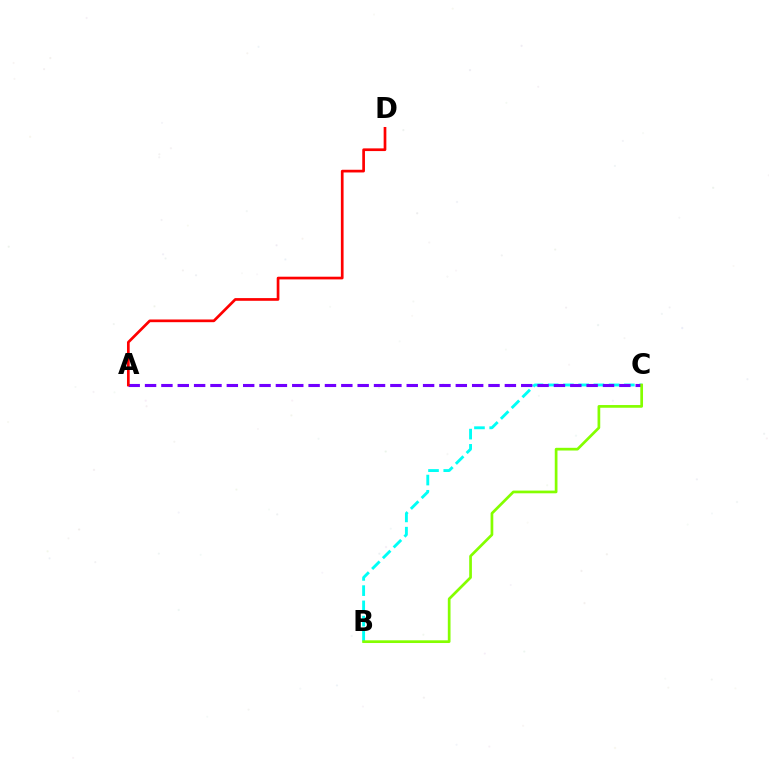{('B', 'C'): [{'color': '#00fff6', 'line_style': 'dashed', 'thickness': 2.07}, {'color': '#84ff00', 'line_style': 'solid', 'thickness': 1.95}], ('A', 'C'): [{'color': '#7200ff', 'line_style': 'dashed', 'thickness': 2.22}], ('A', 'D'): [{'color': '#ff0000', 'line_style': 'solid', 'thickness': 1.94}]}